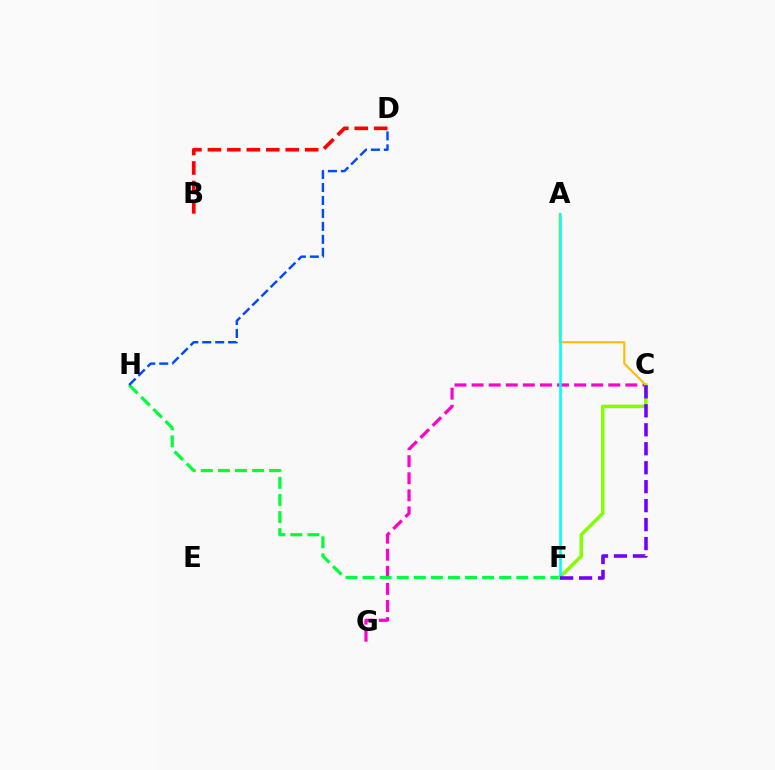{('C', 'G'): [{'color': '#ff00cf', 'line_style': 'dashed', 'thickness': 2.32}], ('A', 'C'): [{'color': '#ffbd00', 'line_style': 'solid', 'thickness': 1.53}], ('B', 'D'): [{'color': '#ff0000', 'line_style': 'dashed', 'thickness': 2.64}], ('F', 'H'): [{'color': '#00ff39', 'line_style': 'dashed', 'thickness': 2.32}], ('C', 'F'): [{'color': '#84ff00', 'line_style': 'solid', 'thickness': 2.51}, {'color': '#7200ff', 'line_style': 'dashed', 'thickness': 2.58}], ('A', 'F'): [{'color': '#00fff6', 'line_style': 'solid', 'thickness': 1.86}], ('D', 'H'): [{'color': '#004bff', 'line_style': 'dashed', 'thickness': 1.76}]}